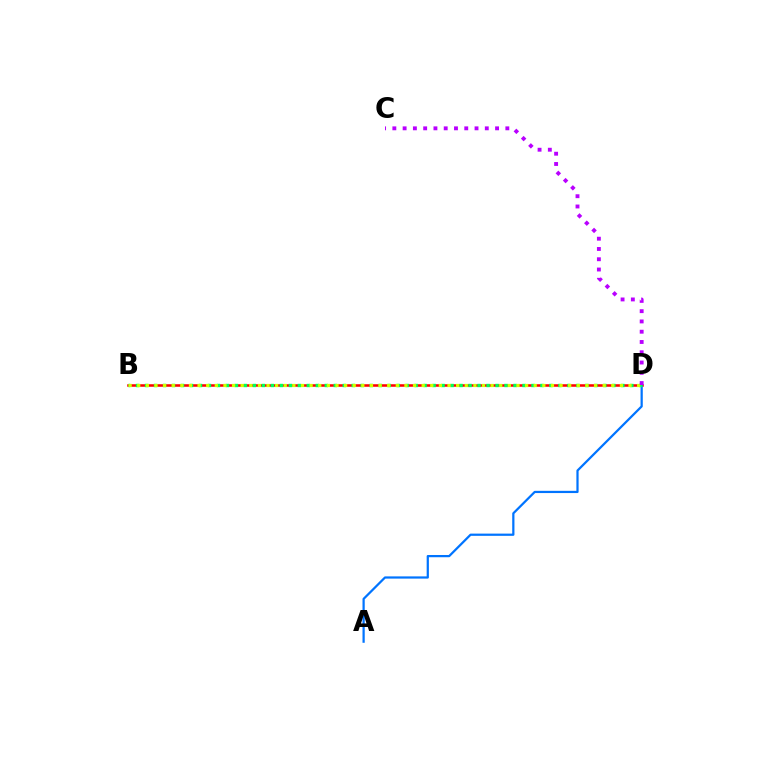{('B', 'D'): [{'color': '#ff0000', 'line_style': 'solid', 'thickness': 1.83}, {'color': '#00ff5c', 'line_style': 'dotted', 'thickness': 2.44}, {'color': '#d1ff00', 'line_style': 'dotted', 'thickness': 2.34}], ('A', 'D'): [{'color': '#0074ff', 'line_style': 'solid', 'thickness': 1.61}], ('C', 'D'): [{'color': '#b900ff', 'line_style': 'dotted', 'thickness': 2.79}]}